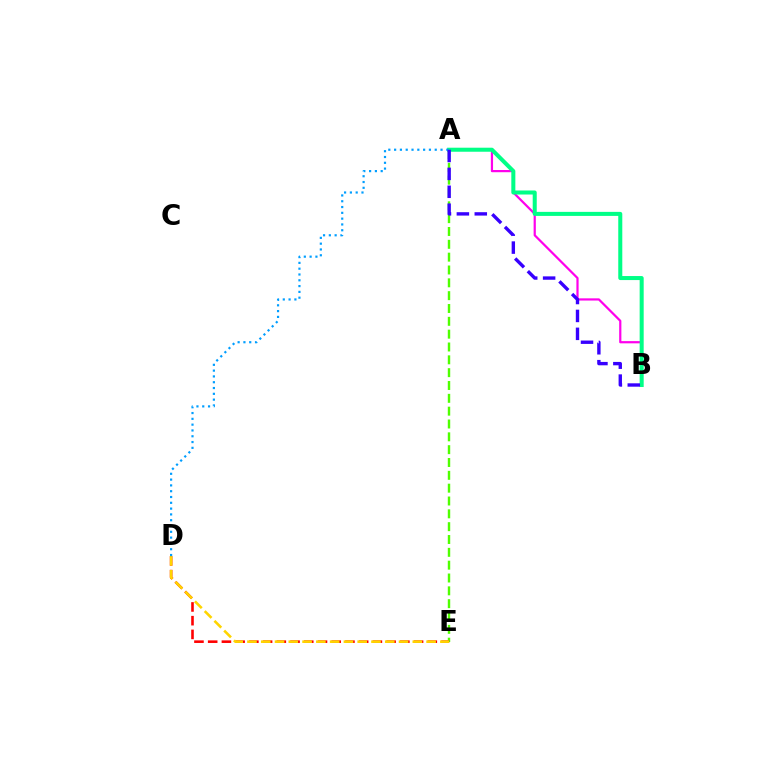{('A', 'B'): [{'color': '#ff00ed', 'line_style': 'solid', 'thickness': 1.59}, {'color': '#00ff86', 'line_style': 'solid', 'thickness': 2.9}, {'color': '#3700ff', 'line_style': 'dashed', 'thickness': 2.43}], ('A', 'E'): [{'color': '#4fff00', 'line_style': 'dashed', 'thickness': 1.74}], ('D', 'E'): [{'color': '#ff0000', 'line_style': 'dashed', 'thickness': 1.86}, {'color': '#ffd500', 'line_style': 'dashed', 'thickness': 1.87}], ('A', 'D'): [{'color': '#009eff', 'line_style': 'dotted', 'thickness': 1.58}]}